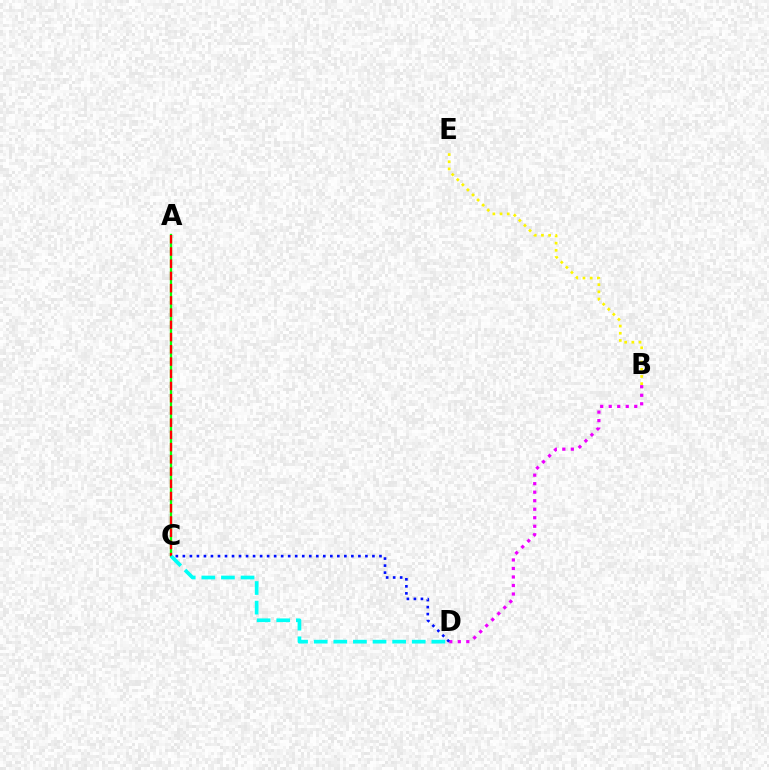{('B', 'E'): [{'color': '#fcf500', 'line_style': 'dotted', 'thickness': 1.95}], ('A', 'C'): [{'color': '#08ff00', 'line_style': 'solid', 'thickness': 1.66}, {'color': '#ff0000', 'line_style': 'dashed', 'thickness': 1.66}], ('B', 'D'): [{'color': '#ee00ff', 'line_style': 'dotted', 'thickness': 2.31}], ('C', 'D'): [{'color': '#00fff6', 'line_style': 'dashed', 'thickness': 2.66}, {'color': '#0010ff', 'line_style': 'dotted', 'thickness': 1.91}]}